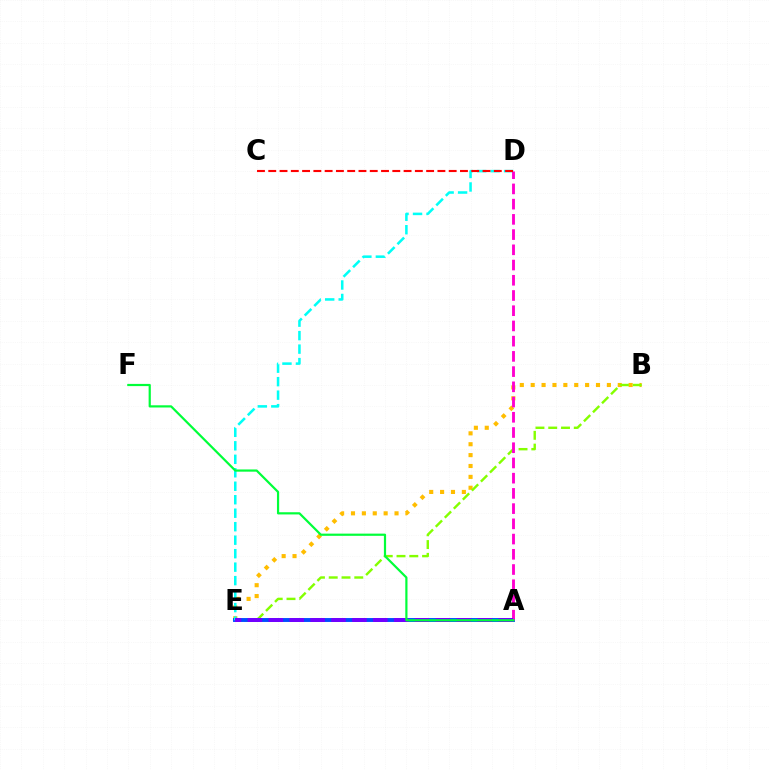{('B', 'E'): [{'color': '#ffbd00', 'line_style': 'dotted', 'thickness': 2.96}, {'color': '#84ff00', 'line_style': 'dashed', 'thickness': 1.74}], ('A', 'E'): [{'color': '#004bff', 'line_style': 'solid', 'thickness': 2.81}, {'color': '#7200ff', 'line_style': 'dashed', 'thickness': 2.84}], ('D', 'E'): [{'color': '#00fff6', 'line_style': 'dashed', 'thickness': 1.83}], ('A', 'D'): [{'color': '#ff00cf', 'line_style': 'dashed', 'thickness': 2.07}], ('A', 'F'): [{'color': '#00ff39', 'line_style': 'solid', 'thickness': 1.58}], ('C', 'D'): [{'color': '#ff0000', 'line_style': 'dashed', 'thickness': 1.53}]}